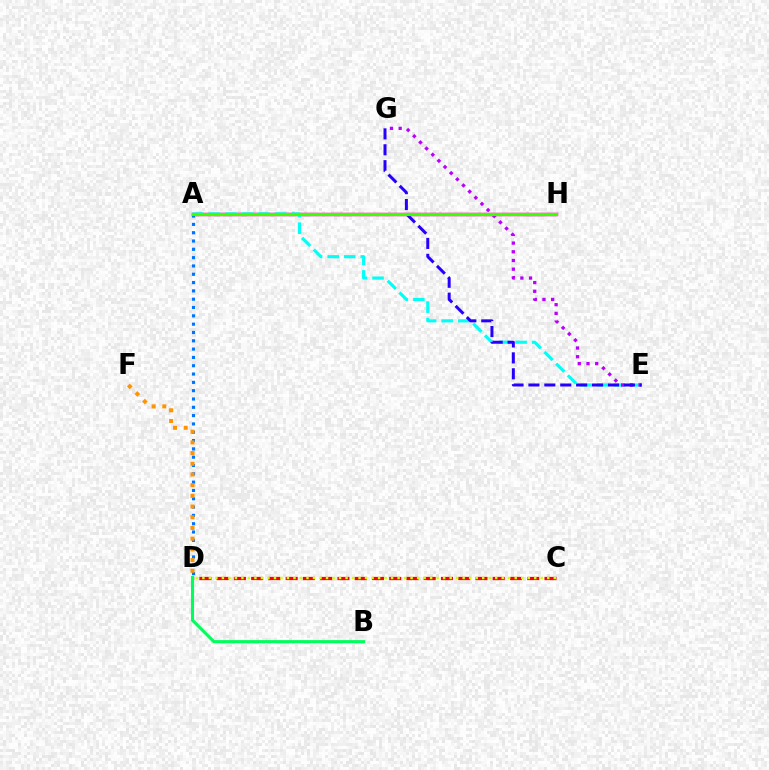{('A', 'H'): [{'color': '#ff00ac', 'line_style': 'solid', 'thickness': 2.51}, {'color': '#3dff00', 'line_style': 'solid', 'thickness': 2.25}], ('A', 'E'): [{'color': '#00fff6', 'line_style': 'dashed', 'thickness': 2.25}], ('E', 'G'): [{'color': '#b900ff', 'line_style': 'dotted', 'thickness': 2.36}, {'color': '#2500ff', 'line_style': 'dashed', 'thickness': 2.16}], ('C', 'D'): [{'color': '#ff0000', 'line_style': 'dashed', 'thickness': 2.34}, {'color': '#d1ff00', 'line_style': 'dotted', 'thickness': 1.77}], ('A', 'D'): [{'color': '#0074ff', 'line_style': 'dotted', 'thickness': 2.26}], ('B', 'D'): [{'color': '#00ff5c', 'line_style': 'solid', 'thickness': 2.23}], ('D', 'F'): [{'color': '#ff9400', 'line_style': 'dotted', 'thickness': 2.91}]}